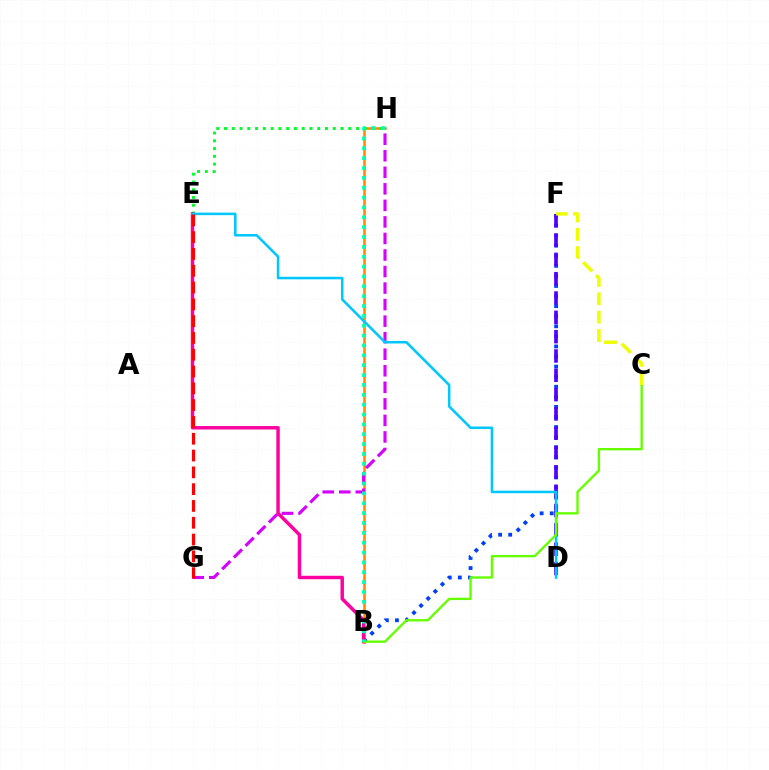{('B', 'H'): [{'color': '#ff8800', 'line_style': 'solid', 'thickness': 1.84}, {'color': '#00ffaf', 'line_style': 'dotted', 'thickness': 2.68}], ('B', 'F'): [{'color': '#003fff', 'line_style': 'dotted', 'thickness': 2.74}], ('E', 'H'): [{'color': '#00ff27', 'line_style': 'dotted', 'thickness': 2.11}], ('D', 'F'): [{'color': '#4f00ff', 'line_style': 'dashed', 'thickness': 2.62}], ('G', 'H'): [{'color': '#d600ff', 'line_style': 'dashed', 'thickness': 2.25}], ('B', 'E'): [{'color': '#ff00a0', 'line_style': 'solid', 'thickness': 2.48}], ('D', 'E'): [{'color': '#00c7ff', 'line_style': 'solid', 'thickness': 1.83}], ('B', 'C'): [{'color': '#66ff00', 'line_style': 'solid', 'thickness': 1.71}], ('E', 'G'): [{'color': '#ff0000', 'line_style': 'dashed', 'thickness': 2.28}], ('C', 'F'): [{'color': '#eeff00', 'line_style': 'dashed', 'thickness': 2.49}]}